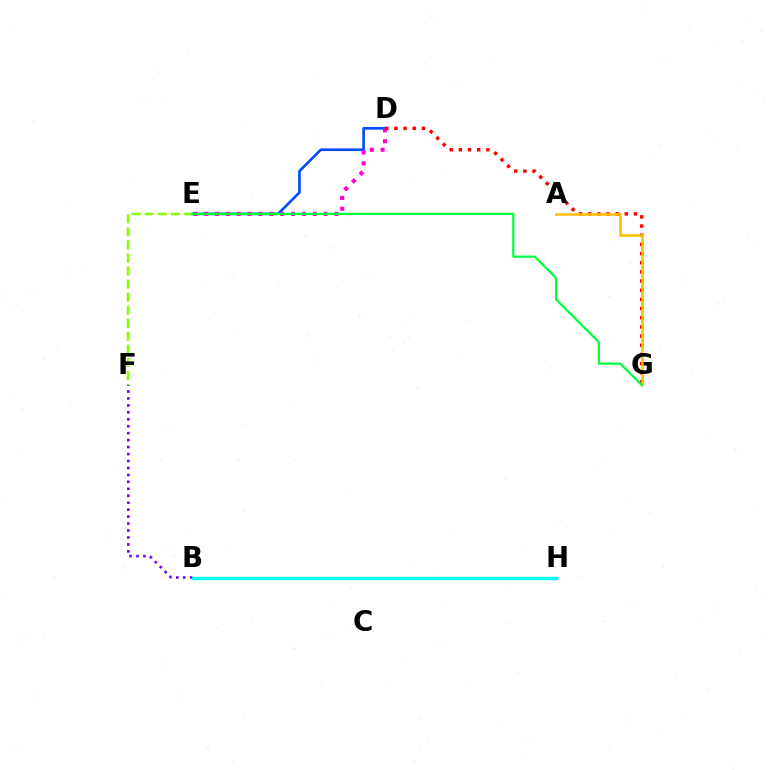{('D', 'E'): [{'color': '#004bff', 'line_style': 'solid', 'thickness': 1.89}, {'color': '#ff00cf', 'line_style': 'dotted', 'thickness': 2.95}], ('D', 'G'): [{'color': '#ff0000', 'line_style': 'dotted', 'thickness': 2.49}], ('E', 'F'): [{'color': '#84ff00', 'line_style': 'dashed', 'thickness': 1.77}], ('A', 'G'): [{'color': '#ffbd00', 'line_style': 'solid', 'thickness': 1.82}], ('B', 'F'): [{'color': '#7200ff', 'line_style': 'dotted', 'thickness': 1.89}], ('E', 'G'): [{'color': '#00ff39', 'line_style': 'solid', 'thickness': 1.58}], ('B', 'H'): [{'color': '#00fff6', 'line_style': 'solid', 'thickness': 2.49}]}